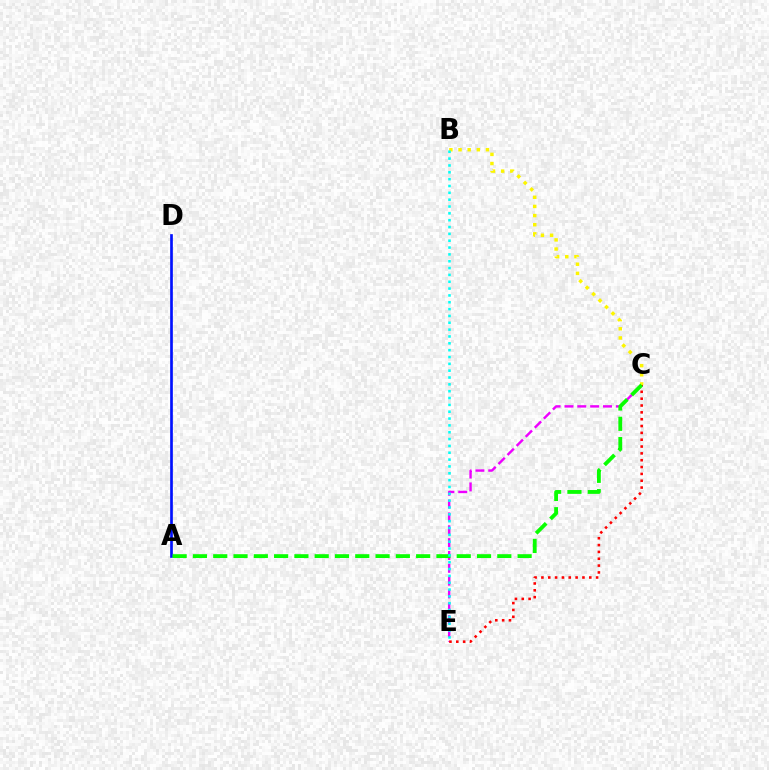{('C', 'E'): [{'color': '#ee00ff', 'line_style': 'dashed', 'thickness': 1.75}, {'color': '#ff0000', 'line_style': 'dotted', 'thickness': 1.86}], ('B', 'C'): [{'color': '#fcf500', 'line_style': 'dotted', 'thickness': 2.48}], ('A', 'D'): [{'color': '#0010ff', 'line_style': 'solid', 'thickness': 1.93}], ('A', 'C'): [{'color': '#08ff00', 'line_style': 'dashed', 'thickness': 2.76}], ('B', 'E'): [{'color': '#00fff6', 'line_style': 'dotted', 'thickness': 1.86}]}